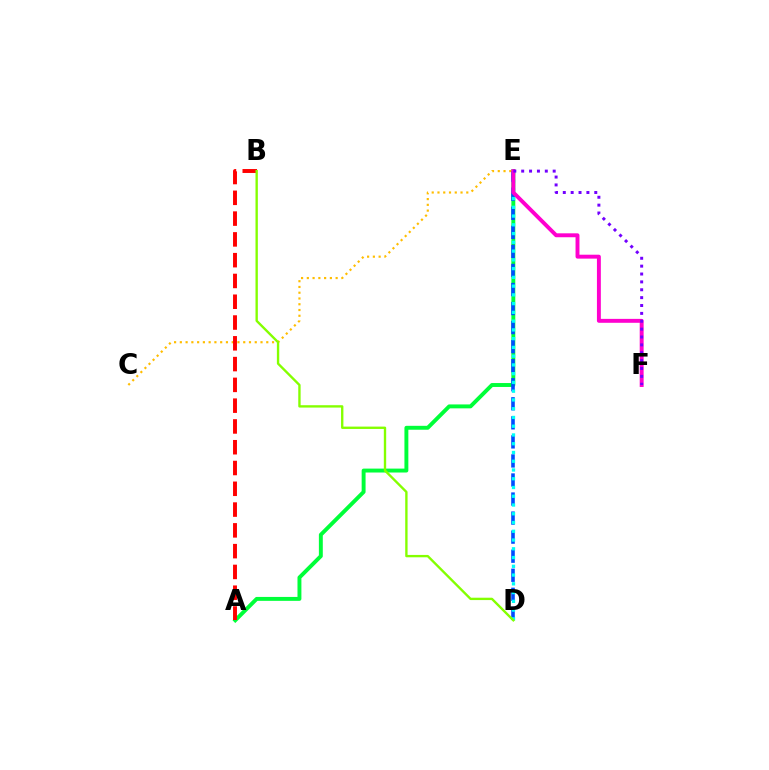{('A', 'E'): [{'color': '#00ff39', 'line_style': 'solid', 'thickness': 2.82}], ('C', 'E'): [{'color': '#ffbd00', 'line_style': 'dotted', 'thickness': 1.57}], ('D', 'E'): [{'color': '#004bff', 'line_style': 'dashed', 'thickness': 2.59}, {'color': '#00fff6', 'line_style': 'dotted', 'thickness': 2.38}], ('E', 'F'): [{'color': '#ff00cf', 'line_style': 'solid', 'thickness': 2.82}, {'color': '#7200ff', 'line_style': 'dotted', 'thickness': 2.14}], ('A', 'B'): [{'color': '#ff0000', 'line_style': 'dashed', 'thickness': 2.82}], ('B', 'D'): [{'color': '#84ff00', 'line_style': 'solid', 'thickness': 1.7}]}